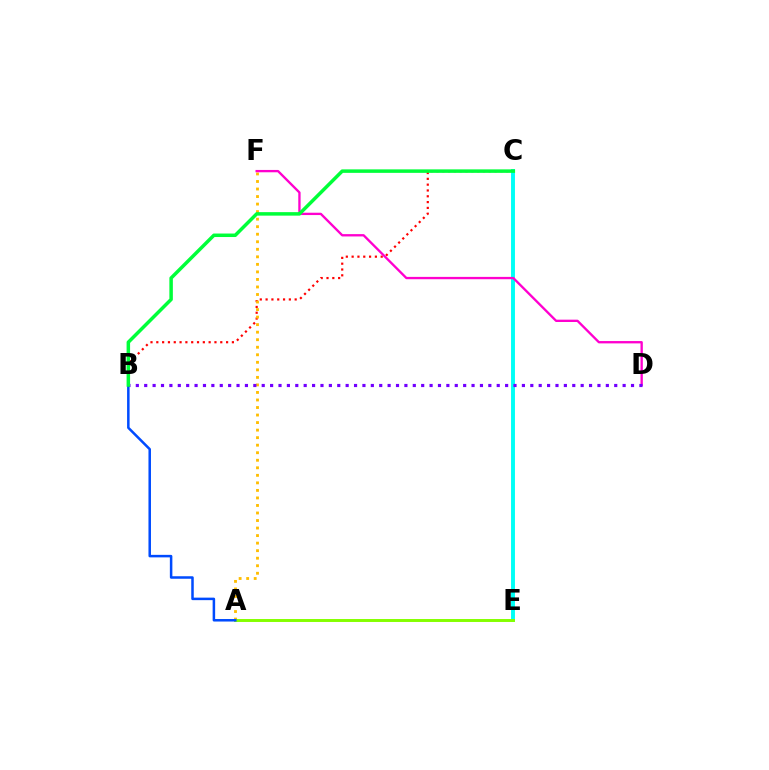{('B', 'C'): [{'color': '#ff0000', 'line_style': 'dotted', 'thickness': 1.58}, {'color': '#00ff39', 'line_style': 'solid', 'thickness': 2.52}], ('A', 'F'): [{'color': '#ffbd00', 'line_style': 'dotted', 'thickness': 2.05}], ('C', 'E'): [{'color': '#00fff6', 'line_style': 'solid', 'thickness': 2.83}], ('D', 'F'): [{'color': '#ff00cf', 'line_style': 'solid', 'thickness': 1.68}], ('A', 'E'): [{'color': '#84ff00', 'line_style': 'solid', 'thickness': 2.12}], ('B', 'D'): [{'color': '#7200ff', 'line_style': 'dotted', 'thickness': 2.28}], ('A', 'B'): [{'color': '#004bff', 'line_style': 'solid', 'thickness': 1.81}]}